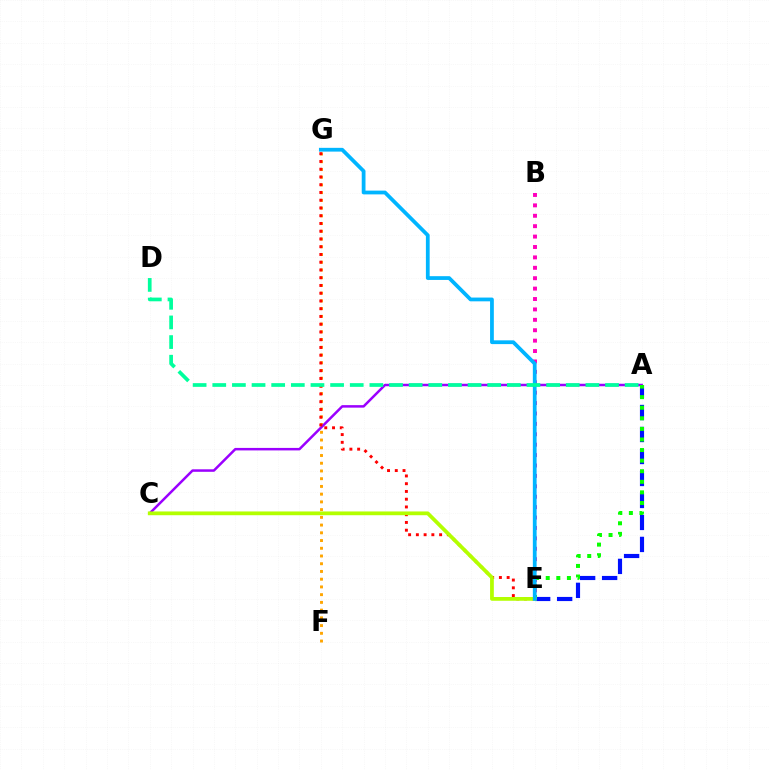{('B', 'E'): [{'color': '#ff00bd', 'line_style': 'dotted', 'thickness': 2.83}], ('A', 'E'): [{'color': '#0010ff', 'line_style': 'dashed', 'thickness': 2.99}, {'color': '#08ff00', 'line_style': 'dotted', 'thickness': 2.87}], ('F', 'G'): [{'color': '#ffa500', 'line_style': 'dotted', 'thickness': 2.1}], ('A', 'C'): [{'color': '#9b00ff', 'line_style': 'solid', 'thickness': 1.8}], ('E', 'G'): [{'color': '#ff0000', 'line_style': 'dotted', 'thickness': 2.11}, {'color': '#00b5ff', 'line_style': 'solid', 'thickness': 2.71}], ('C', 'E'): [{'color': '#b3ff00', 'line_style': 'solid', 'thickness': 2.71}], ('A', 'D'): [{'color': '#00ff9d', 'line_style': 'dashed', 'thickness': 2.67}]}